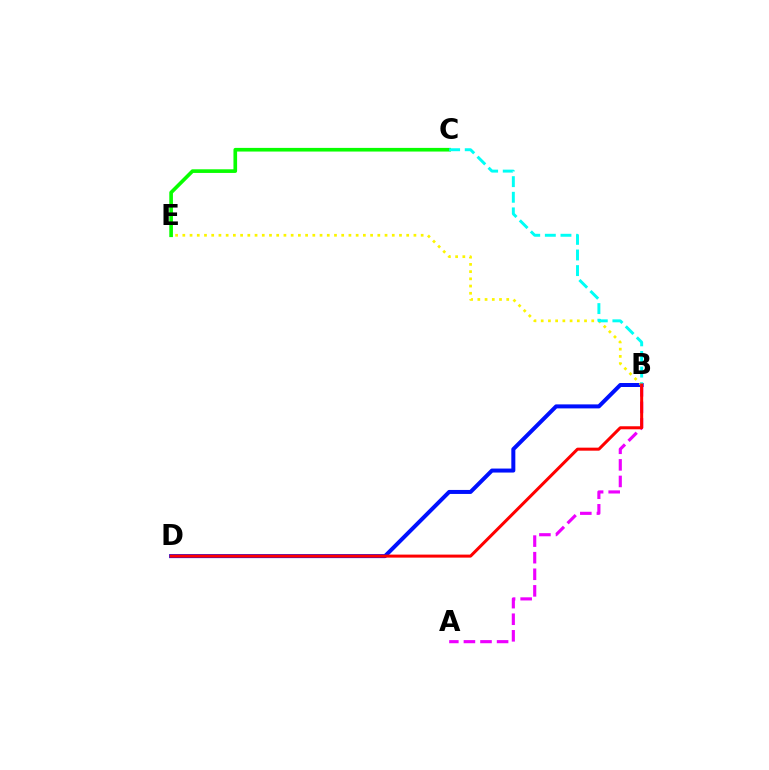{('B', 'D'): [{'color': '#0010ff', 'line_style': 'solid', 'thickness': 2.88}, {'color': '#ff0000', 'line_style': 'solid', 'thickness': 2.18}], ('A', 'B'): [{'color': '#ee00ff', 'line_style': 'dashed', 'thickness': 2.25}], ('B', 'E'): [{'color': '#fcf500', 'line_style': 'dotted', 'thickness': 1.96}], ('C', 'E'): [{'color': '#08ff00', 'line_style': 'solid', 'thickness': 2.63}], ('B', 'C'): [{'color': '#00fff6', 'line_style': 'dashed', 'thickness': 2.12}]}